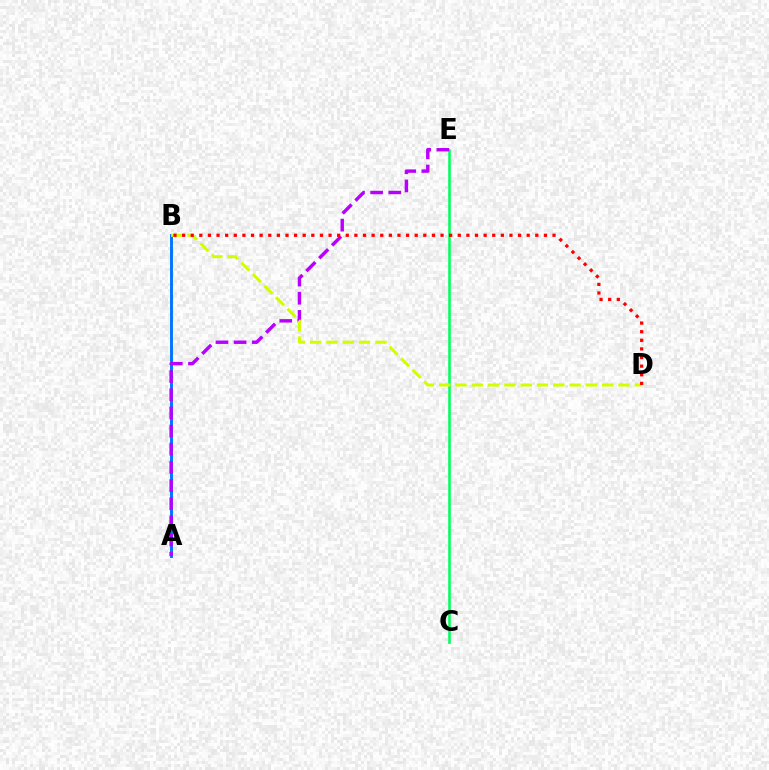{('A', 'B'): [{'color': '#0074ff', 'line_style': 'solid', 'thickness': 2.09}], ('C', 'E'): [{'color': '#00ff5c', 'line_style': 'solid', 'thickness': 1.84}], ('A', 'E'): [{'color': '#b900ff', 'line_style': 'dashed', 'thickness': 2.47}], ('B', 'D'): [{'color': '#d1ff00', 'line_style': 'dashed', 'thickness': 2.21}, {'color': '#ff0000', 'line_style': 'dotted', 'thickness': 2.34}]}